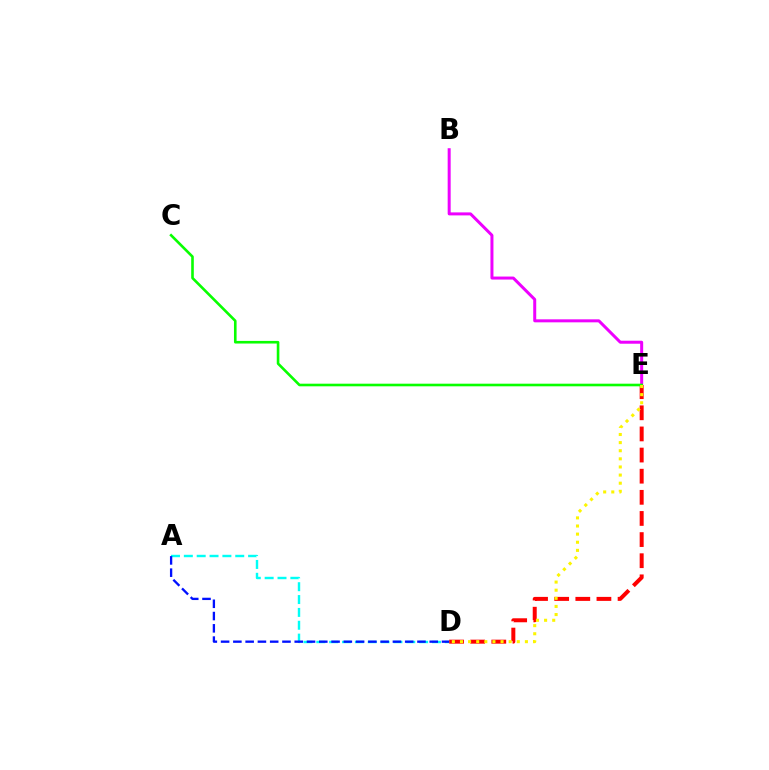{('D', 'E'): [{'color': '#ff0000', 'line_style': 'dashed', 'thickness': 2.87}, {'color': '#fcf500', 'line_style': 'dotted', 'thickness': 2.21}], ('B', 'E'): [{'color': '#ee00ff', 'line_style': 'solid', 'thickness': 2.16}], ('A', 'D'): [{'color': '#00fff6', 'line_style': 'dashed', 'thickness': 1.75}, {'color': '#0010ff', 'line_style': 'dashed', 'thickness': 1.67}], ('C', 'E'): [{'color': '#08ff00', 'line_style': 'solid', 'thickness': 1.88}]}